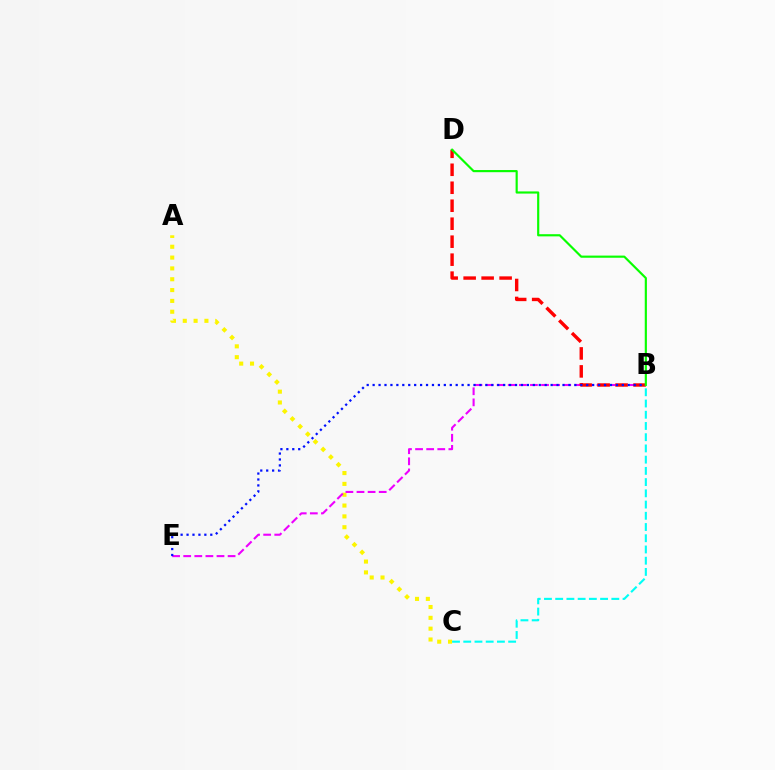{('A', 'C'): [{'color': '#fcf500', 'line_style': 'dotted', 'thickness': 2.94}], ('B', 'E'): [{'color': '#ee00ff', 'line_style': 'dashed', 'thickness': 1.51}, {'color': '#0010ff', 'line_style': 'dotted', 'thickness': 1.61}], ('B', 'C'): [{'color': '#00fff6', 'line_style': 'dashed', 'thickness': 1.53}], ('B', 'D'): [{'color': '#ff0000', 'line_style': 'dashed', 'thickness': 2.44}, {'color': '#08ff00', 'line_style': 'solid', 'thickness': 1.56}]}